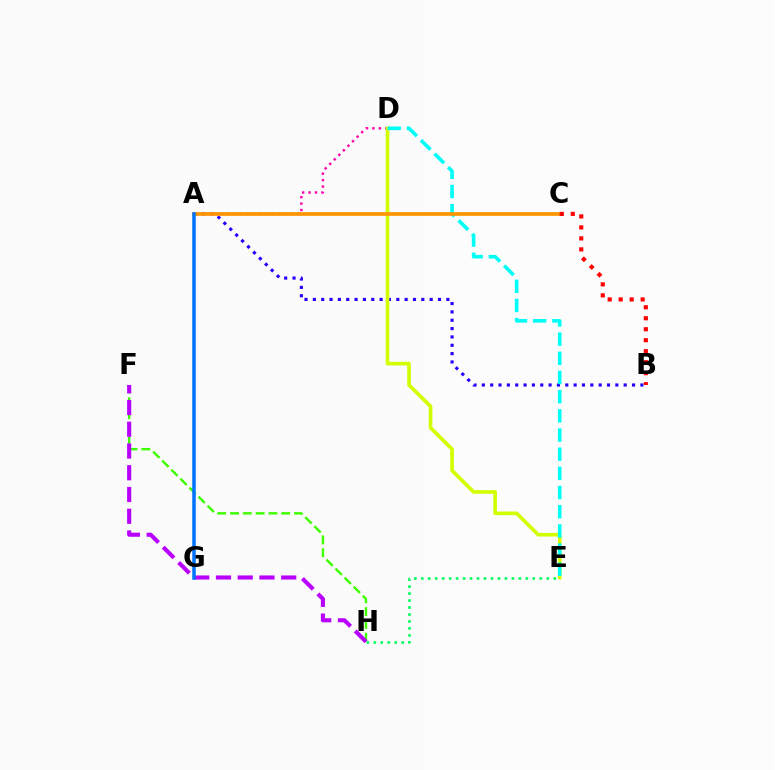{('A', 'D'): [{'color': '#ff00ac', 'line_style': 'dotted', 'thickness': 1.75}], ('F', 'H'): [{'color': '#3dff00', 'line_style': 'dashed', 'thickness': 1.74}, {'color': '#b900ff', 'line_style': 'dashed', 'thickness': 2.95}], ('E', 'H'): [{'color': '#00ff5c', 'line_style': 'dotted', 'thickness': 1.89}], ('A', 'B'): [{'color': '#2500ff', 'line_style': 'dotted', 'thickness': 2.27}], ('D', 'E'): [{'color': '#d1ff00', 'line_style': 'solid', 'thickness': 2.63}, {'color': '#00fff6', 'line_style': 'dashed', 'thickness': 2.61}], ('A', 'C'): [{'color': '#ff9400', 'line_style': 'solid', 'thickness': 2.64}], ('A', 'G'): [{'color': '#0074ff', 'line_style': 'solid', 'thickness': 2.52}], ('B', 'C'): [{'color': '#ff0000', 'line_style': 'dotted', 'thickness': 2.99}]}